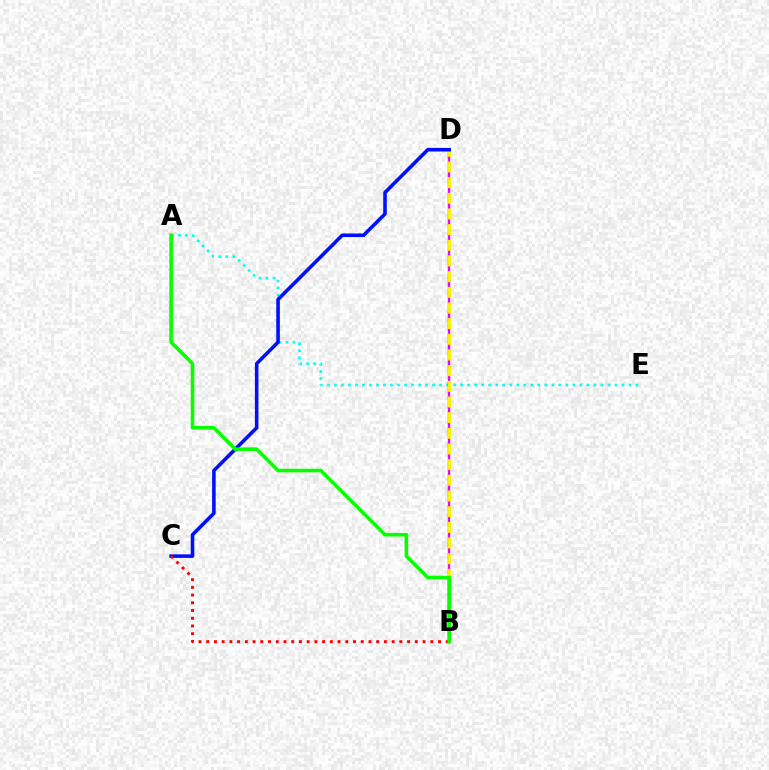{('A', 'E'): [{'color': '#00fff6', 'line_style': 'dotted', 'thickness': 1.91}], ('B', 'D'): [{'color': '#ee00ff', 'line_style': 'solid', 'thickness': 1.75}, {'color': '#fcf500', 'line_style': 'dashed', 'thickness': 2.13}], ('C', 'D'): [{'color': '#0010ff', 'line_style': 'solid', 'thickness': 2.58}], ('B', 'C'): [{'color': '#ff0000', 'line_style': 'dotted', 'thickness': 2.1}], ('A', 'B'): [{'color': '#08ff00', 'line_style': 'solid', 'thickness': 2.58}]}